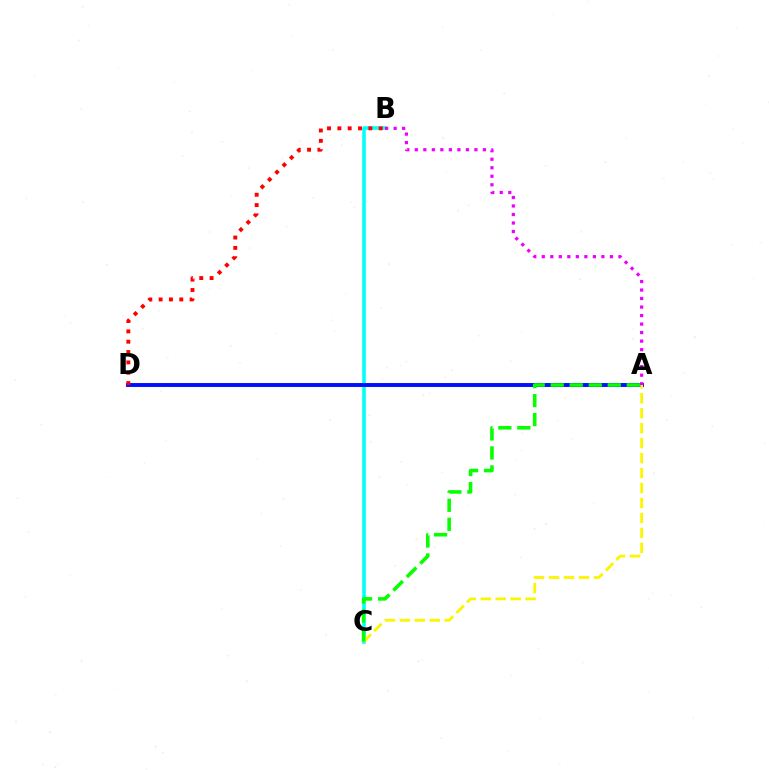{('B', 'C'): [{'color': '#00fff6', 'line_style': 'solid', 'thickness': 2.55}], ('A', 'D'): [{'color': '#0010ff', 'line_style': 'solid', 'thickness': 2.82}], ('A', 'B'): [{'color': '#ee00ff', 'line_style': 'dotted', 'thickness': 2.31}], ('A', 'C'): [{'color': '#fcf500', 'line_style': 'dashed', 'thickness': 2.03}, {'color': '#08ff00', 'line_style': 'dashed', 'thickness': 2.58}], ('B', 'D'): [{'color': '#ff0000', 'line_style': 'dotted', 'thickness': 2.81}]}